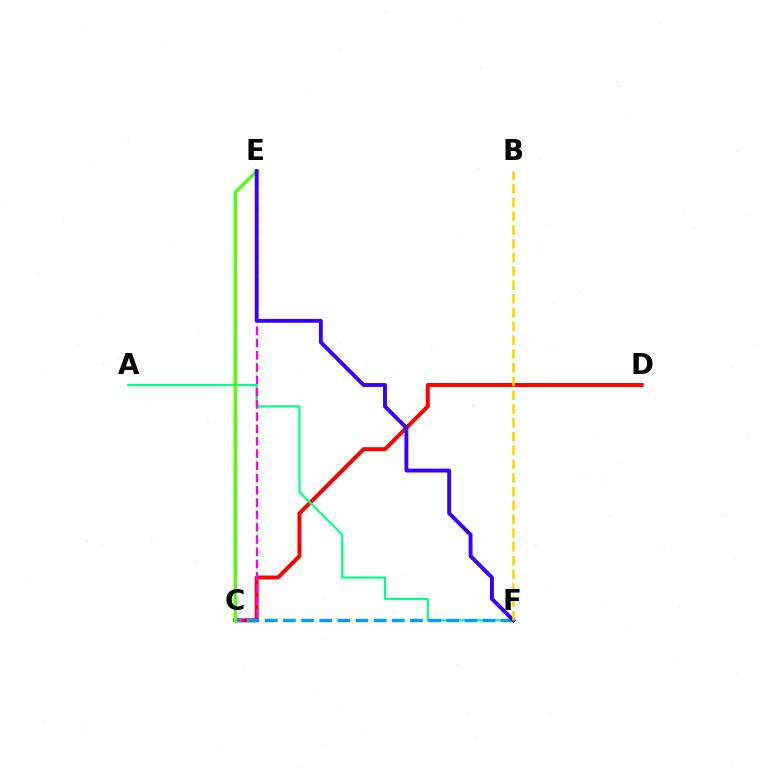{('C', 'D'): [{'color': '#ff0000', 'line_style': 'solid', 'thickness': 2.86}], ('A', 'F'): [{'color': '#00ff86', 'line_style': 'solid', 'thickness': 1.58}], ('C', 'E'): [{'color': '#ff00ed', 'line_style': 'dashed', 'thickness': 1.67}, {'color': '#4fff00', 'line_style': 'solid', 'thickness': 2.37}], ('C', 'F'): [{'color': '#009eff', 'line_style': 'dashed', 'thickness': 2.47}], ('E', 'F'): [{'color': '#3700ff', 'line_style': 'solid', 'thickness': 2.8}], ('B', 'F'): [{'color': '#ffd500', 'line_style': 'dashed', 'thickness': 1.87}]}